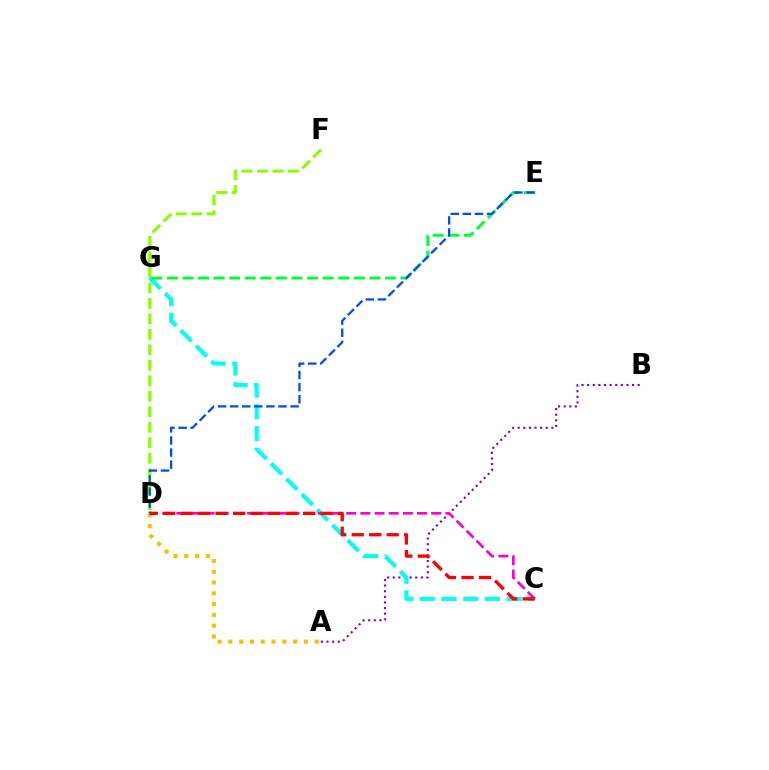{('A', 'D'): [{'color': '#ffbd00', 'line_style': 'dotted', 'thickness': 2.93}], ('D', 'F'): [{'color': '#84ff00', 'line_style': 'dashed', 'thickness': 2.1}], ('A', 'B'): [{'color': '#7200ff', 'line_style': 'dotted', 'thickness': 1.53}], ('C', 'G'): [{'color': '#00fff6', 'line_style': 'dashed', 'thickness': 2.95}], ('E', 'G'): [{'color': '#00ff39', 'line_style': 'dashed', 'thickness': 2.12}], ('C', 'D'): [{'color': '#ff00cf', 'line_style': 'dashed', 'thickness': 1.92}, {'color': '#ff0000', 'line_style': 'dashed', 'thickness': 2.38}], ('D', 'E'): [{'color': '#004bff', 'line_style': 'dashed', 'thickness': 1.64}]}